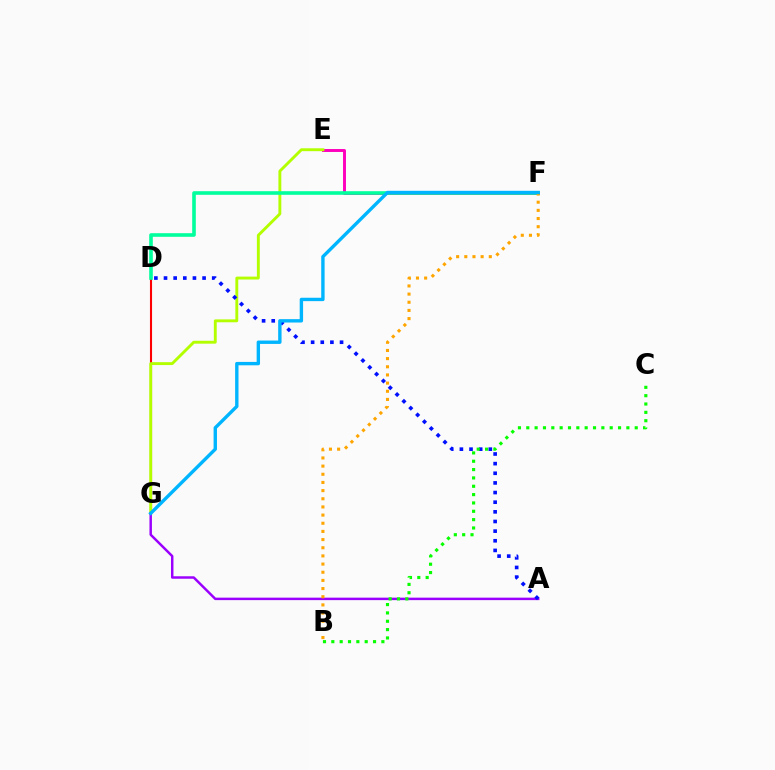{('D', 'G'): [{'color': '#ff0000', 'line_style': 'solid', 'thickness': 1.51}], ('E', 'F'): [{'color': '#ff00bd', 'line_style': 'solid', 'thickness': 2.11}], ('E', 'G'): [{'color': '#b3ff00', 'line_style': 'solid', 'thickness': 2.08}], ('A', 'G'): [{'color': '#9b00ff', 'line_style': 'solid', 'thickness': 1.78}], ('A', 'D'): [{'color': '#0010ff', 'line_style': 'dotted', 'thickness': 2.62}], ('D', 'F'): [{'color': '#00ff9d', 'line_style': 'solid', 'thickness': 2.59}], ('B', 'C'): [{'color': '#08ff00', 'line_style': 'dotted', 'thickness': 2.27}], ('B', 'F'): [{'color': '#ffa500', 'line_style': 'dotted', 'thickness': 2.22}], ('F', 'G'): [{'color': '#00b5ff', 'line_style': 'solid', 'thickness': 2.43}]}